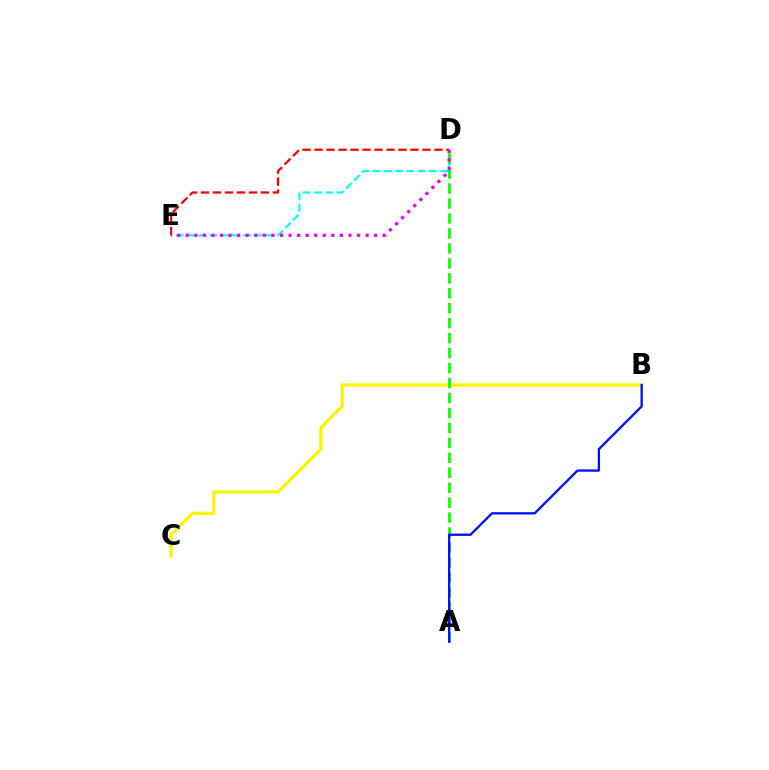{('D', 'E'): [{'color': '#00fff6', 'line_style': 'dashed', 'thickness': 1.53}, {'color': '#ff0000', 'line_style': 'dashed', 'thickness': 1.63}, {'color': '#ee00ff', 'line_style': 'dotted', 'thickness': 2.33}], ('B', 'C'): [{'color': '#fcf500', 'line_style': 'solid', 'thickness': 2.29}], ('A', 'D'): [{'color': '#08ff00', 'line_style': 'dashed', 'thickness': 2.03}], ('A', 'B'): [{'color': '#0010ff', 'line_style': 'solid', 'thickness': 1.67}]}